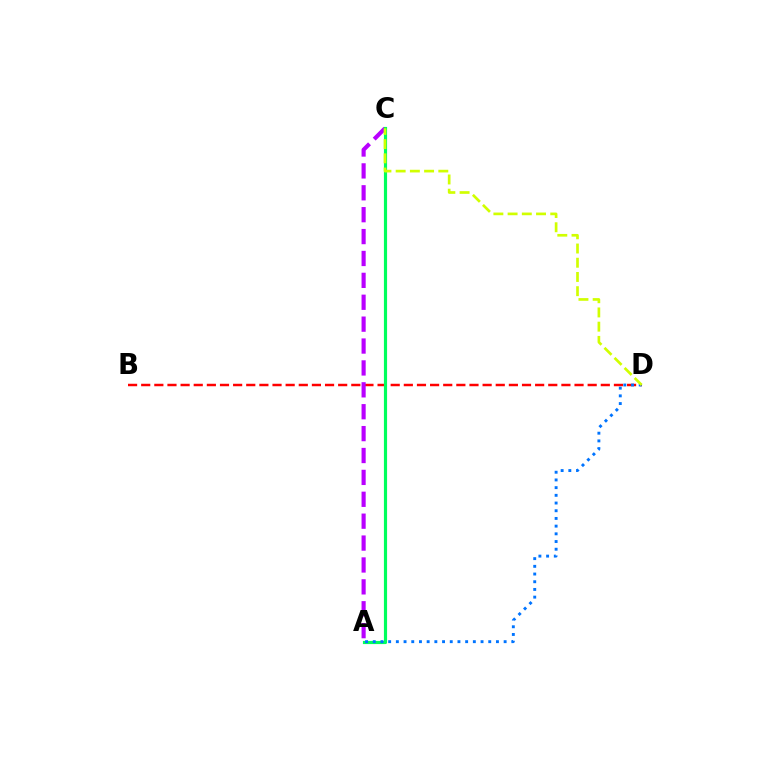{('B', 'D'): [{'color': '#ff0000', 'line_style': 'dashed', 'thickness': 1.78}], ('A', 'C'): [{'color': '#b900ff', 'line_style': 'dashed', 'thickness': 2.97}, {'color': '#00ff5c', 'line_style': 'solid', 'thickness': 2.28}], ('A', 'D'): [{'color': '#0074ff', 'line_style': 'dotted', 'thickness': 2.09}], ('C', 'D'): [{'color': '#d1ff00', 'line_style': 'dashed', 'thickness': 1.93}]}